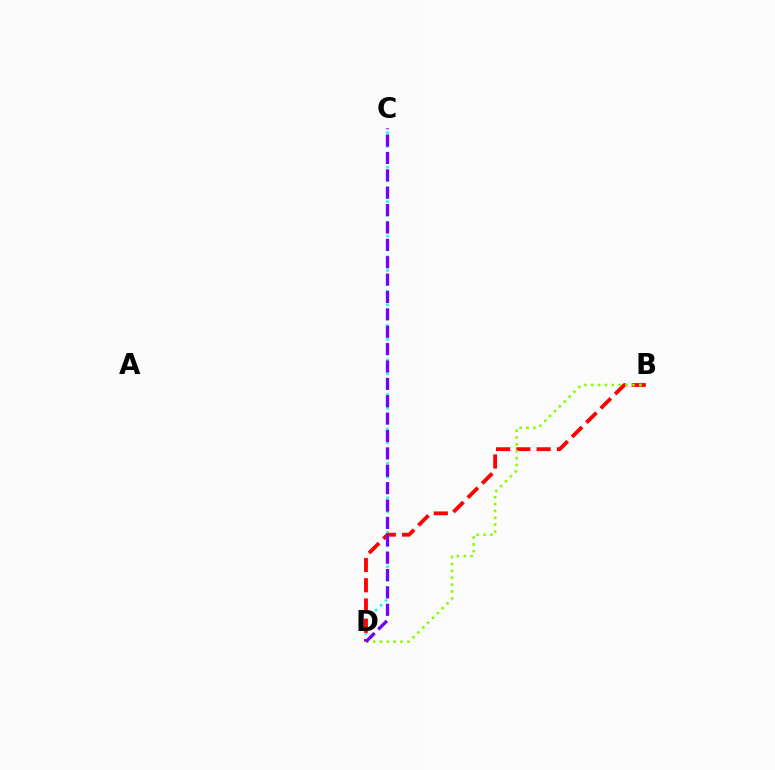{('C', 'D'): [{'color': '#00fff6', 'line_style': 'dotted', 'thickness': 1.87}, {'color': '#7200ff', 'line_style': 'dashed', 'thickness': 2.36}], ('B', 'D'): [{'color': '#ff0000', 'line_style': 'dashed', 'thickness': 2.75}, {'color': '#84ff00', 'line_style': 'dotted', 'thickness': 1.87}]}